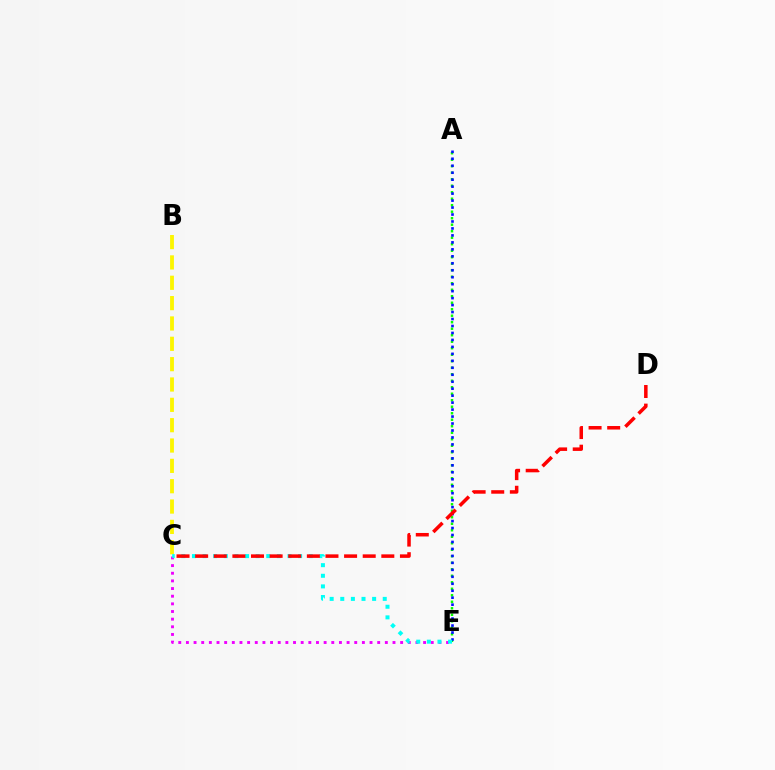{('B', 'C'): [{'color': '#fcf500', 'line_style': 'dashed', 'thickness': 2.76}], ('A', 'E'): [{'color': '#08ff00', 'line_style': 'dotted', 'thickness': 1.77}, {'color': '#0010ff', 'line_style': 'dotted', 'thickness': 1.89}], ('C', 'E'): [{'color': '#ee00ff', 'line_style': 'dotted', 'thickness': 2.08}, {'color': '#00fff6', 'line_style': 'dotted', 'thickness': 2.88}], ('C', 'D'): [{'color': '#ff0000', 'line_style': 'dashed', 'thickness': 2.53}]}